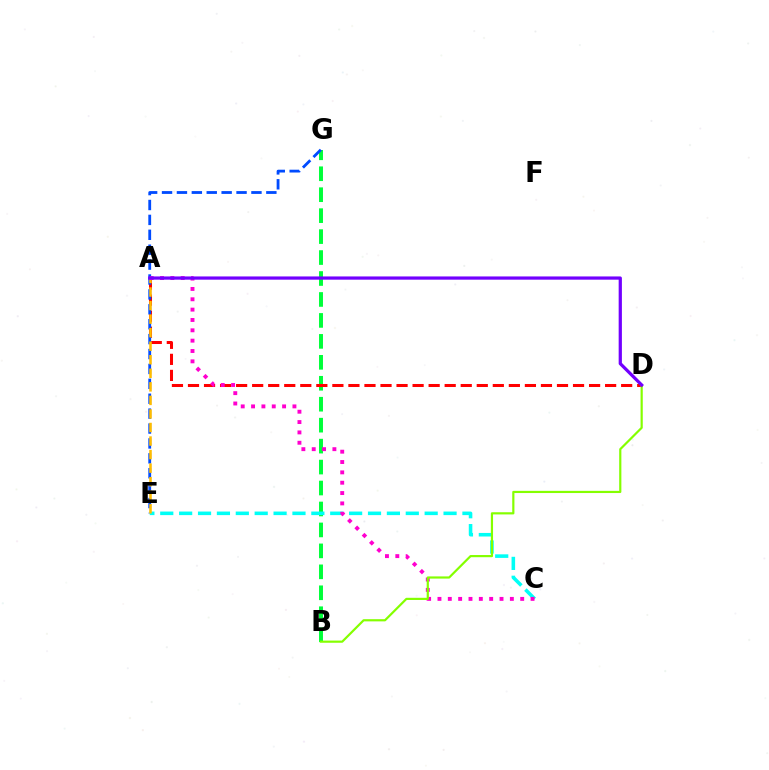{('B', 'G'): [{'color': '#00ff39', 'line_style': 'dashed', 'thickness': 2.85}], ('A', 'D'): [{'color': '#ff0000', 'line_style': 'dashed', 'thickness': 2.18}, {'color': '#7200ff', 'line_style': 'solid', 'thickness': 2.33}], ('E', 'G'): [{'color': '#004bff', 'line_style': 'dashed', 'thickness': 2.02}], ('C', 'E'): [{'color': '#00fff6', 'line_style': 'dashed', 'thickness': 2.57}], ('A', 'E'): [{'color': '#ffbd00', 'line_style': 'dashed', 'thickness': 1.84}], ('A', 'C'): [{'color': '#ff00cf', 'line_style': 'dotted', 'thickness': 2.81}], ('B', 'D'): [{'color': '#84ff00', 'line_style': 'solid', 'thickness': 1.57}]}